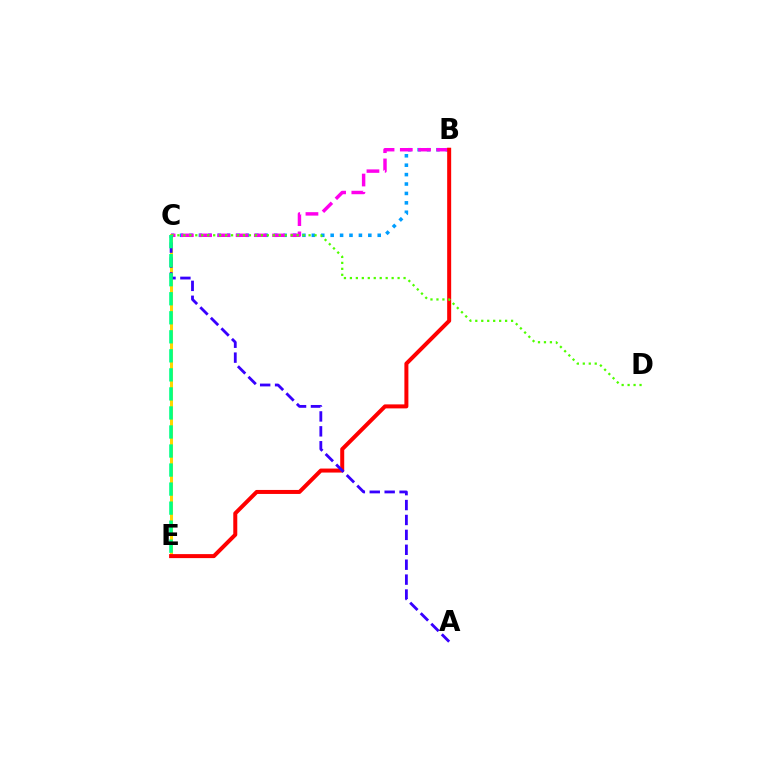{('B', 'C'): [{'color': '#009eff', 'line_style': 'dotted', 'thickness': 2.56}, {'color': '#ff00ed', 'line_style': 'dashed', 'thickness': 2.48}], ('C', 'E'): [{'color': '#ffd500', 'line_style': 'solid', 'thickness': 2.17}, {'color': '#00ff86', 'line_style': 'dashed', 'thickness': 2.59}], ('B', 'E'): [{'color': '#ff0000', 'line_style': 'solid', 'thickness': 2.88}], ('A', 'C'): [{'color': '#3700ff', 'line_style': 'dashed', 'thickness': 2.03}], ('C', 'D'): [{'color': '#4fff00', 'line_style': 'dotted', 'thickness': 1.62}]}